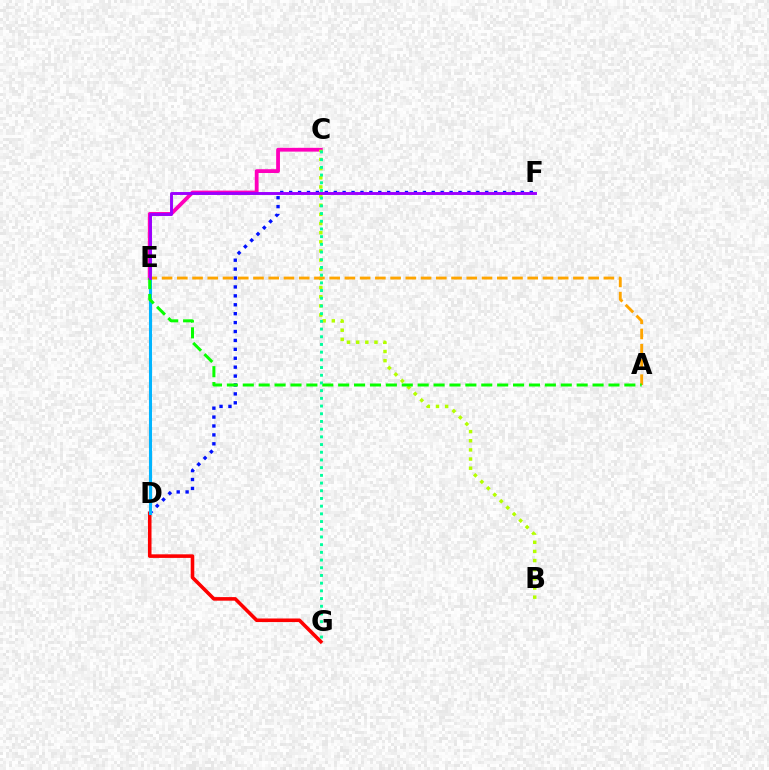{('D', 'G'): [{'color': '#ff0000', 'line_style': 'solid', 'thickness': 2.58}], ('C', 'E'): [{'color': '#ff00bd', 'line_style': 'solid', 'thickness': 2.73}], ('B', 'C'): [{'color': '#b3ff00', 'line_style': 'dotted', 'thickness': 2.49}], ('D', 'F'): [{'color': '#0010ff', 'line_style': 'dotted', 'thickness': 2.42}], ('D', 'E'): [{'color': '#00b5ff', 'line_style': 'solid', 'thickness': 2.22}], ('A', 'E'): [{'color': '#ffa500', 'line_style': 'dashed', 'thickness': 2.07}, {'color': '#08ff00', 'line_style': 'dashed', 'thickness': 2.16}], ('C', 'G'): [{'color': '#00ff9d', 'line_style': 'dotted', 'thickness': 2.09}], ('E', 'F'): [{'color': '#9b00ff', 'line_style': 'solid', 'thickness': 2.1}]}